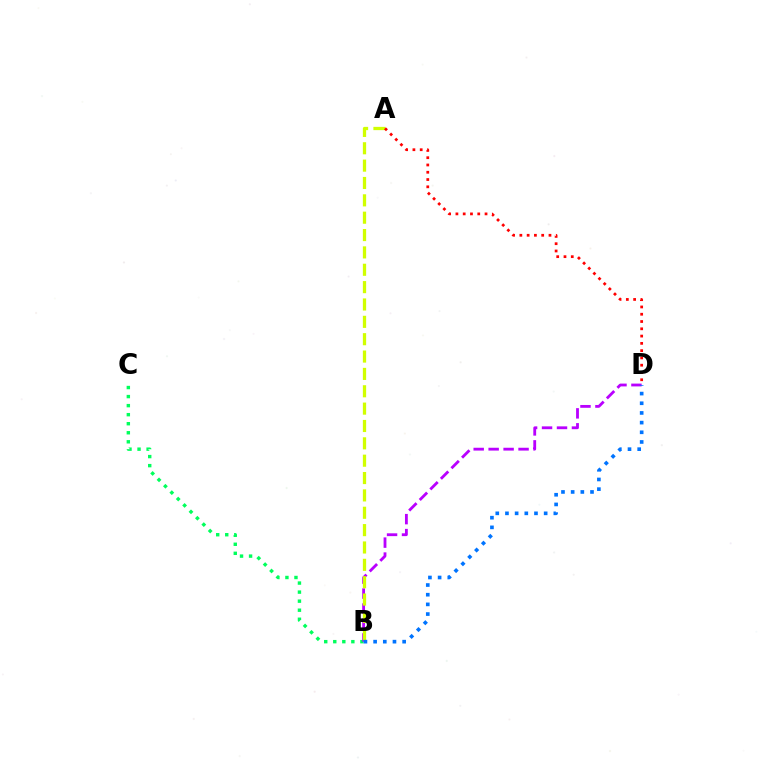{('B', 'C'): [{'color': '#00ff5c', 'line_style': 'dotted', 'thickness': 2.46}], ('B', 'D'): [{'color': '#b900ff', 'line_style': 'dashed', 'thickness': 2.03}, {'color': '#0074ff', 'line_style': 'dotted', 'thickness': 2.63}], ('A', 'B'): [{'color': '#d1ff00', 'line_style': 'dashed', 'thickness': 2.36}], ('A', 'D'): [{'color': '#ff0000', 'line_style': 'dotted', 'thickness': 1.98}]}